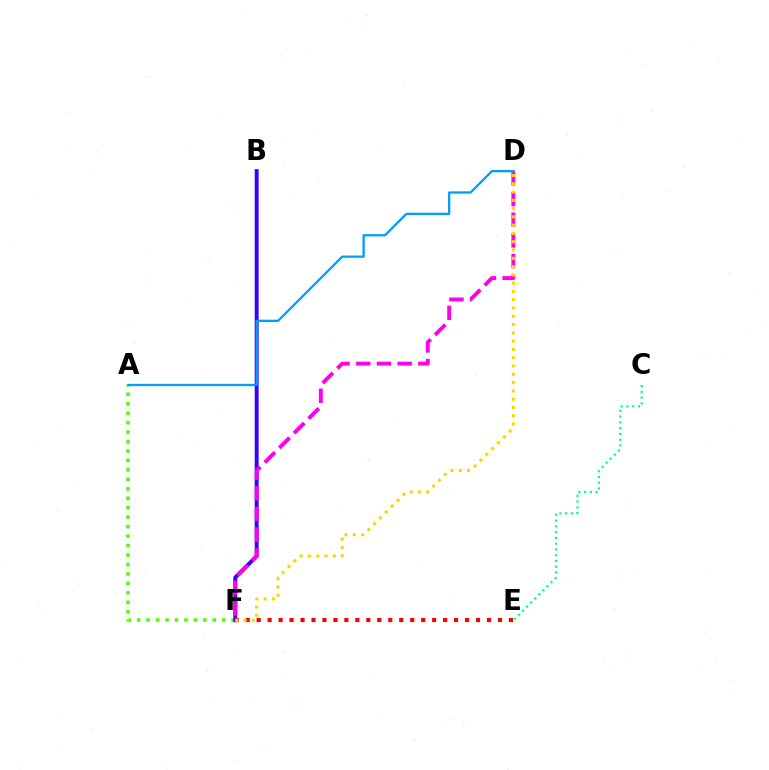{('A', 'F'): [{'color': '#4fff00', 'line_style': 'dotted', 'thickness': 2.57}], ('B', 'F'): [{'color': '#3700ff', 'line_style': 'solid', 'thickness': 2.82}], ('D', 'F'): [{'color': '#ff00ed', 'line_style': 'dashed', 'thickness': 2.81}, {'color': '#ffd500', 'line_style': 'dotted', 'thickness': 2.25}], ('C', 'E'): [{'color': '#00ff86', 'line_style': 'dotted', 'thickness': 1.57}], ('A', 'D'): [{'color': '#009eff', 'line_style': 'solid', 'thickness': 1.65}], ('E', 'F'): [{'color': '#ff0000', 'line_style': 'dotted', 'thickness': 2.98}]}